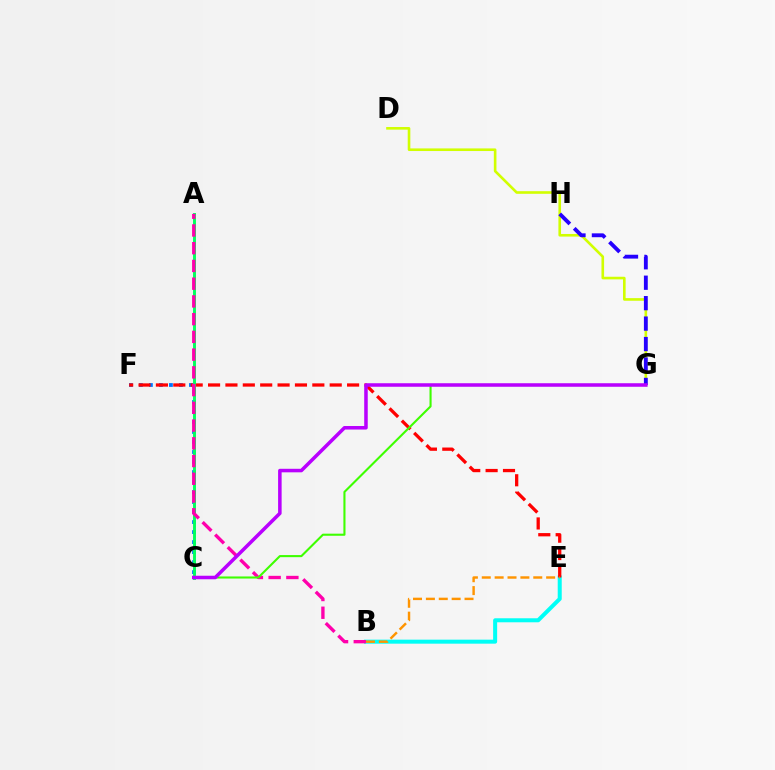{('C', 'F'): [{'color': '#0074ff', 'line_style': 'dotted', 'thickness': 2.72}], ('B', 'E'): [{'color': '#00fff6', 'line_style': 'solid', 'thickness': 2.89}, {'color': '#ff9400', 'line_style': 'dashed', 'thickness': 1.75}], ('E', 'F'): [{'color': '#ff0000', 'line_style': 'dashed', 'thickness': 2.36}], ('A', 'C'): [{'color': '#00ff5c', 'line_style': 'solid', 'thickness': 2.11}], ('A', 'B'): [{'color': '#ff00ac', 'line_style': 'dashed', 'thickness': 2.41}], ('D', 'G'): [{'color': '#d1ff00', 'line_style': 'solid', 'thickness': 1.89}], ('C', 'G'): [{'color': '#3dff00', 'line_style': 'solid', 'thickness': 1.51}, {'color': '#b900ff', 'line_style': 'solid', 'thickness': 2.54}], ('G', 'H'): [{'color': '#2500ff', 'line_style': 'dashed', 'thickness': 2.78}]}